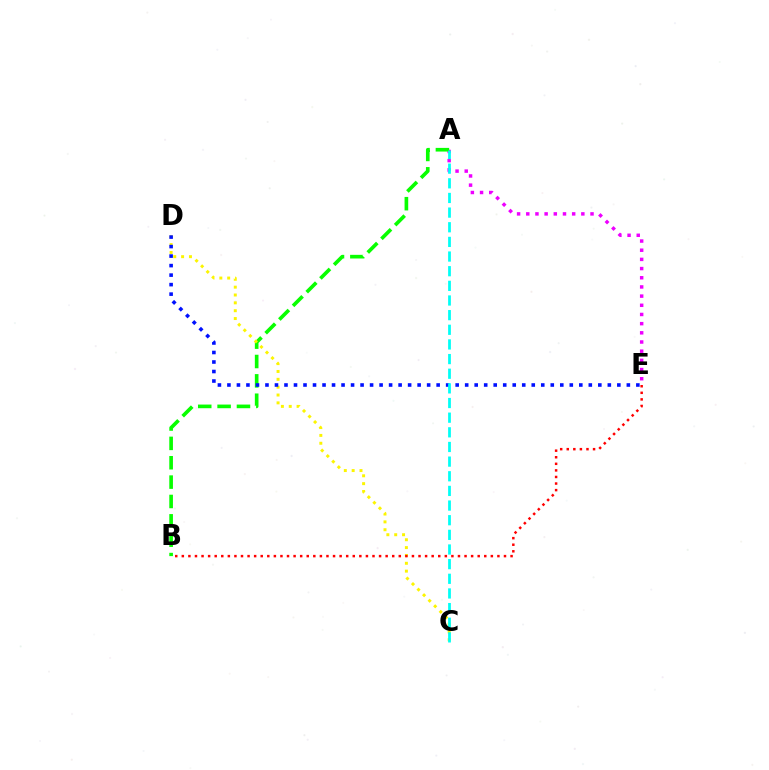{('A', 'E'): [{'color': '#ee00ff', 'line_style': 'dotted', 'thickness': 2.49}], ('A', 'B'): [{'color': '#08ff00', 'line_style': 'dashed', 'thickness': 2.63}], ('C', 'D'): [{'color': '#fcf500', 'line_style': 'dotted', 'thickness': 2.13}], ('D', 'E'): [{'color': '#0010ff', 'line_style': 'dotted', 'thickness': 2.58}], ('B', 'E'): [{'color': '#ff0000', 'line_style': 'dotted', 'thickness': 1.79}], ('A', 'C'): [{'color': '#00fff6', 'line_style': 'dashed', 'thickness': 1.99}]}